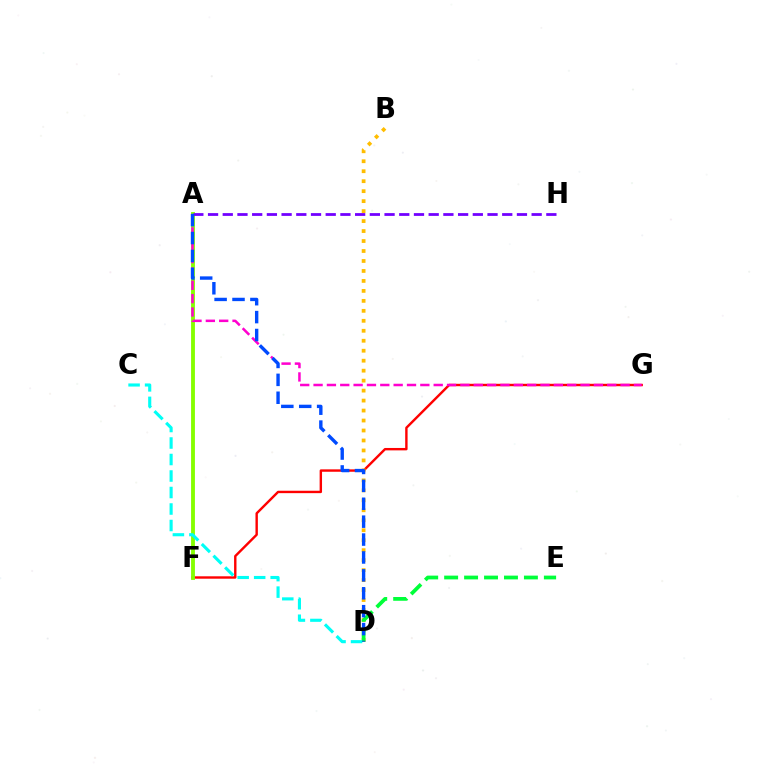{('F', 'G'): [{'color': '#ff0000', 'line_style': 'solid', 'thickness': 1.73}], ('A', 'F'): [{'color': '#84ff00', 'line_style': 'solid', 'thickness': 2.77}], ('A', 'G'): [{'color': '#ff00cf', 'line_style': 'dashed', 'thickness': 1.81}], ('B', 'D'): [{'color': '#ffbd00', 'line_style': 'dotted', 'thickness': 2.71}], ('A', 'H'): [{'color': '#7200ff', 'line_style': 'dashed', 'thickness': 2.0}], ('D', 'E'): [{'color': '#00ff39', 'line_style': 'dashed', 'thickness': 2.71}], ('C', 'D'): [{'color': '#00fff6', 'line_style': 'dashed', 'thickness': 2.24}], ('A', 'D'): [{'color': '#004bff', 'line_style': 'dashed', 'thickness': 2.43}]}